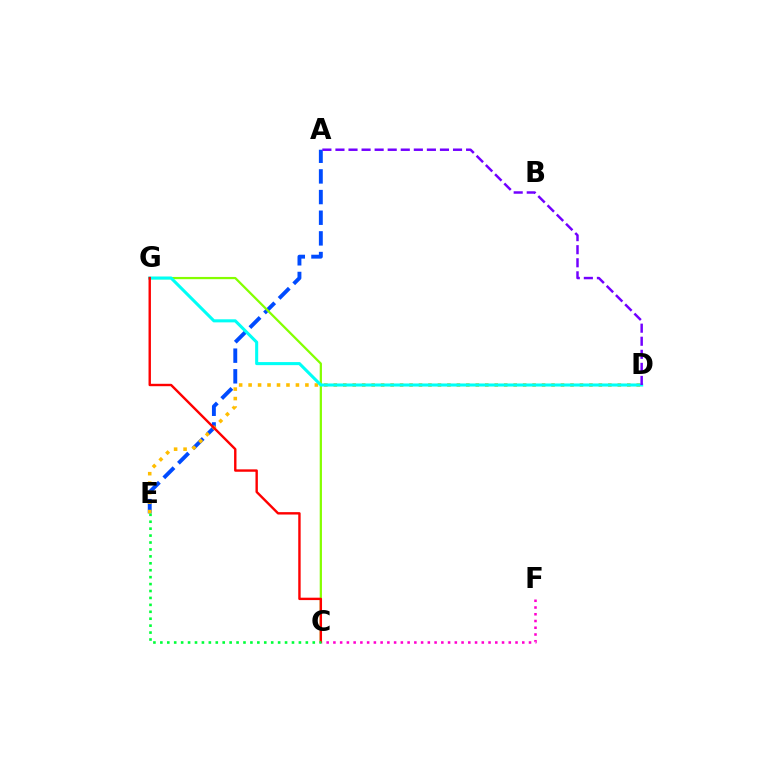{('A', 'E'): [{'color': '#004bff', 'line_style': 'dashed', 'thickness': 2.81}], ('C', 'F'): [{'color': '#ff00cf', 'line_style': 'dotted', 'thickness': 1.83}], ('C', 'G'): [{'color': '#84ff00', 'line_style': 'solid', 'thickness': 1.61}, {'color': '#ff0000', 'line_style': 'solid', 'thickness': 1.73}], ('D', 'E'): [{'color': '#ffbd00', 'line_style': 'dotted', 'thickness': 2.57}], ('D', 'G'): [{'color': '#00fff6', 'line_style': 'solid', 'thickness': 2.21}], ('A', 'D'): [{'color': '#7200ff', 'line_style': 'dashed', 'thickness': 1.77}], ('C', 'E'): [{'color': '#00ff39', 'line_style': 'dotted', 'thickness': 1.88}]}